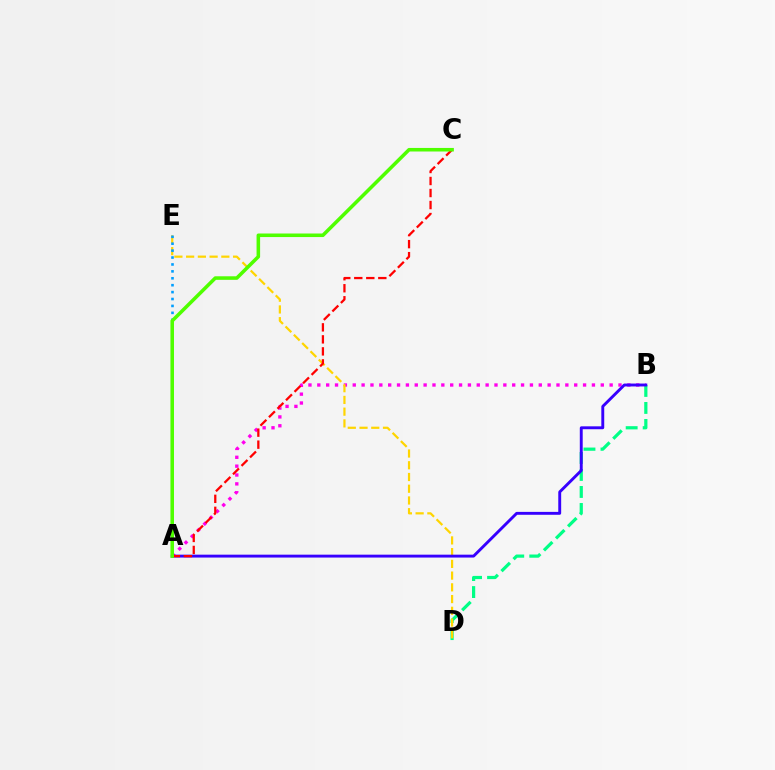{('A', 'B'): [{'color': '#ff00ed', 'line_style': 'dotted', 'thickness': 2.41}, {'color': '#3700ff', 'line_style': 'solid', 'thickness': 2.09}], ('B', 'D'): [{'color': '#00ff86', 'line_style': 'dashed', 'thickness': 2.31}], ('D', 'E'): [{'color': '#ffd500', 'line_style': 'dashed', 'thickness': 1.59}], ('A', 'C'): [{'color': '#ff0000', 'line_style': 'dashed', 'thickness': 1.63}, {'color': '#4fff00', 'line_style': 'solid', 'thickness': 2.56}], ('A', 'E'): [{'color': '#009eff', 'line_style': 'dotted', 'thickness': 1.88}]}